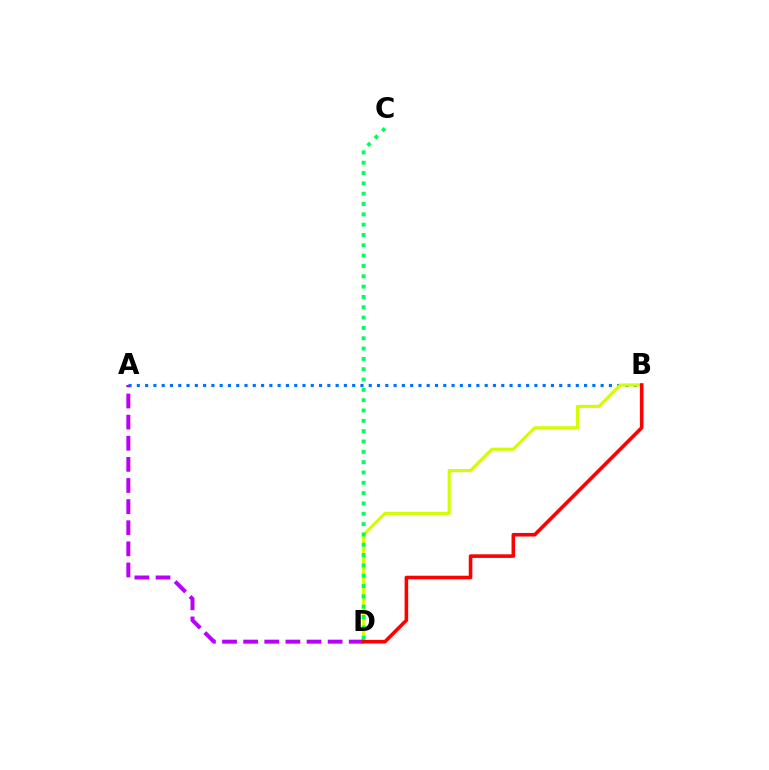{('A', 'B'): [{'color': '#0074ff', 'line_style': 'dotted', 'thickness': 2.25}], ('B', 'D'): [{'color': '#d1ff00', 'line_style': 'solid', 'thickness': 2.26}, {'color': '#ff0000', 'line_style': 'solid', 'thickness': 2.58}], ('C', 'D'): [{'color': '#00ff5c', 'line_style': 'dotted', 'thickness': 2.81}], ('A', 'D'): [{'color': '#b900ff', 'line_style': 'dashed', 'thickness': 2.87}]}